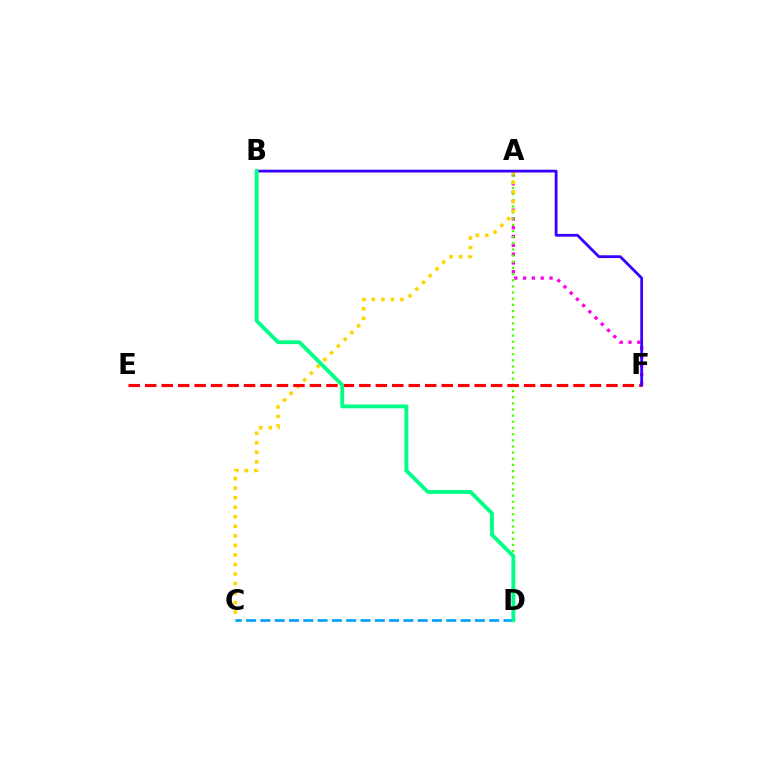{('A', 'F'): [{'color': '#ff00ed', 'line_style': 'dotted', 'thickness': 2.39}], ('A', 'D'): [{'color': '#4fff00', 'line_style': 'dotted', 'thickness': 1.67}], ('A', 'C'): [{'color': '#ffd500', 'line_style': 'dotted', 'thickness': 2.59}], ('C', 'D'): [{'color': '#009eff', 'line_style': 'dashed', 'thickness': 1.94}], ('E', 'F'): [{'color': '#ff0000', 'line_style': 'dashed', 'thickness': 2.24}], ('B', 'F'): [{'color': '#3700ff', 'line_style': 'solid', 'thickness': 2.0}], ('B', 'D'): [{'color': '#00ff86', 'line_style': 'solid', 'thickness': 2.76}]}